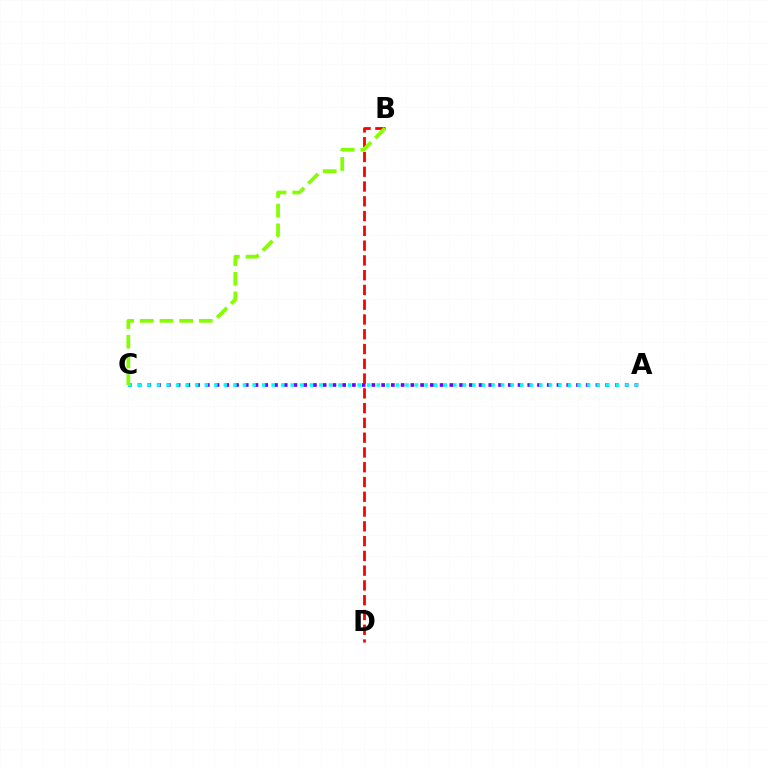{('A', 'C'): [{'color': '#7200ff', 'line_style': 'dotted', 'thickness': 2.65}, {'color': '#00fff6', 'line_style': 'dotted', 'thickness': 2.6}], ('B', 'D'): [{'color': '#ff0000', 'line_style': 'dashed', 'thickness': 2.01}], ('B', 'C'): [{'color': '#84ff00', 'line_style': 'dashed', 'thickness': 2.67}]}